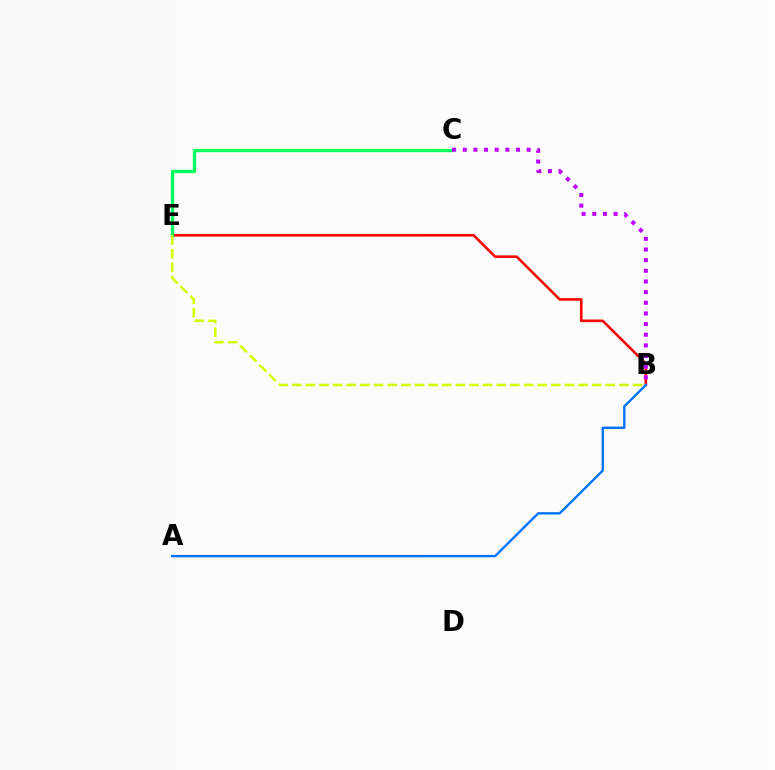{('B', 'E'): [{'color': '#ff0000', 'line_style': 'solid', 'thickness': 1.87}, {'color': '#d1ff00', 'line_style': 'dashed', 'thickness': 1.85}], ('C', 'E'): [{'color': '#00ff5c', 'line_style': 'solid', 'thickness': 2.42}], ('B', 'C'): [{'color': '#b900ff', 'line_style': 'dotted', 'thickness': 2.9}], ('A', 'B'): [{'color': '#0074ff', 'line_style': 'solid', 'thickness': 1.72}]}